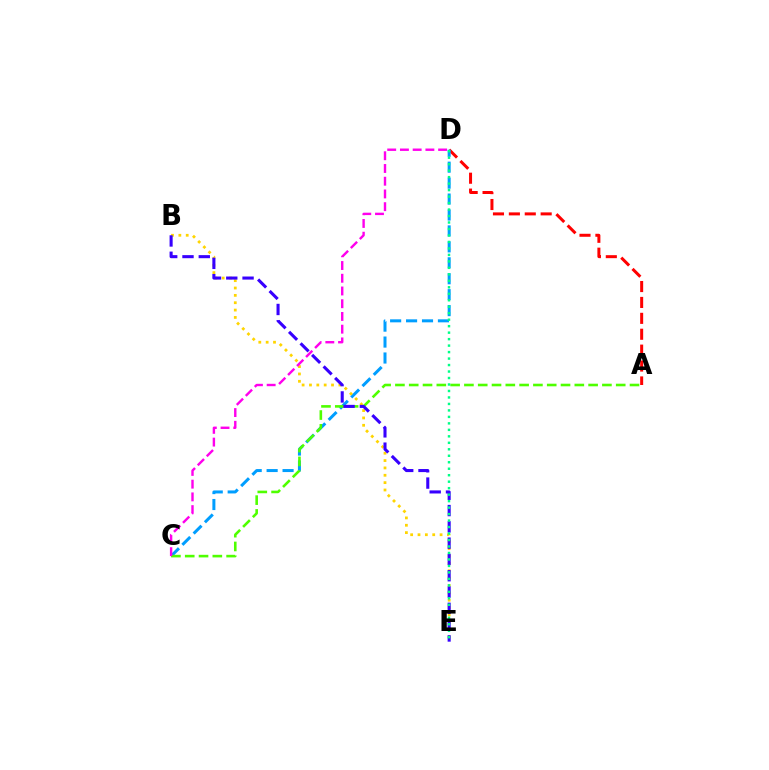{('A', 'D'): [{'color': '#ff0000', 'line_style': 'dashed', 'thickness': 2.16}], ('C', 'D'): [{'color': '#009eff', 'line_style': 'dashed', 'thickness': 2.16}, {'color': '#ff00ed', 'line_style': 'dashed', 'thickness': 1.73}], ('B', 'E'): [{'color': '#ffd500', 'line_style': 'dotted', 'thickness': 2.0}, {'color': '#3700ff', 'line_style': 'dashed', 'thickness': 2.21}], ('A', 'C'): [{'color': '#4fff00', 'line_style': 'dashed', 'thickness': 1.87}], ('D', 'E'): [{'color': '#00ff86', 'line_style': 'dotted', 'thickness': 1.76}]}